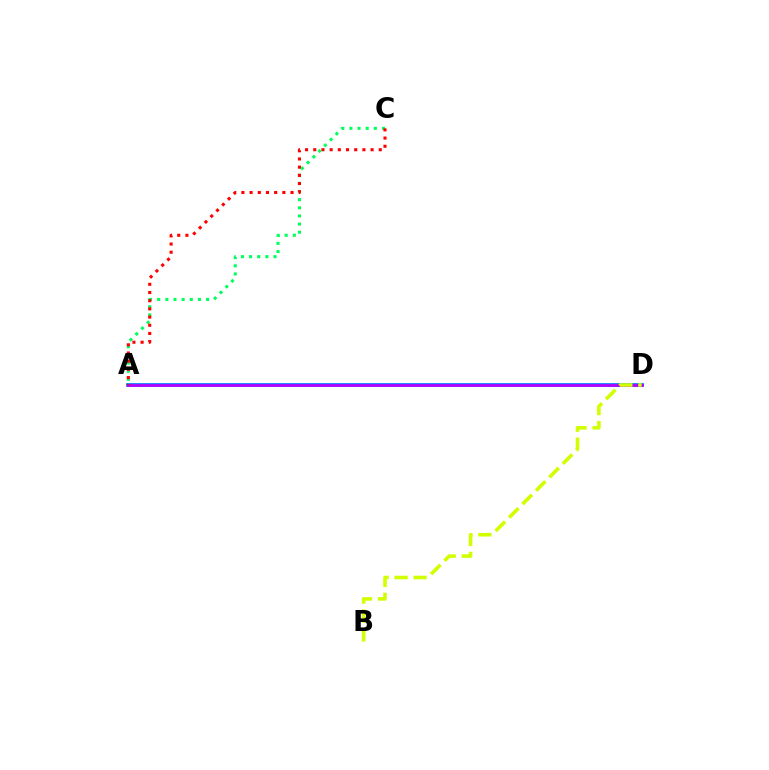{('A', 'C'): [{'color': '#00ff5c', 'line_style': 'dotted', 'thickness': 2.21}, {'color': '#ff0000', 'line_style': 'dotted', 'thickness': 2.22}], ('A', 'D'): [{'color': '#0074ff', 'line_style': 'solid', 'thickness': 2.67}, {'color': '#b900ff', 'line_style': 'solid', 'thickness': 1.95}], ('B', 'D'): [{'color': '#d1ff00', 'line_style': 'dashed', 'thickness': 2.58}]}